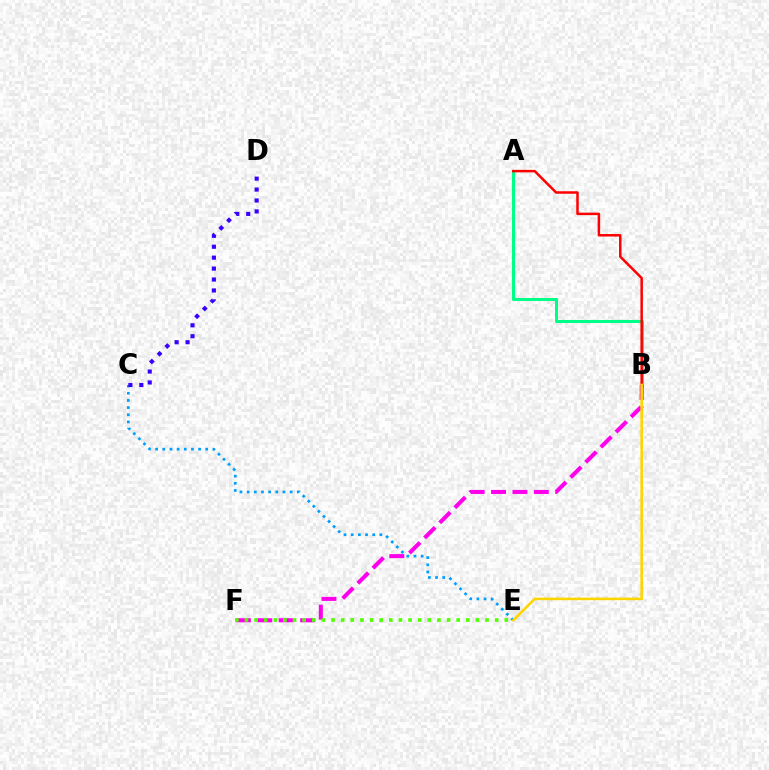{('A', 'B'): [{'color': '#00ff86', 'line_style': 'solid', 'thickness': 2.2}, {'color': '#ff0000', 'line_style': 'solid', 'thickness': 1.8}], ('C', 'E'): [{'color': '#009eff', 'line_style': 'dotted', 'thickness': 1.95}], ('B', 'F'): [{'color': '#ff00ed', 'line_style': 'dashed', 'thickness': 2.91}], ('E', 'F'): [{'color': '#4fff00', 'line_style': 'dotted', 'thickness': 2.61}], ('C', 'D'): [{'color': '#3700ff', 'line_style': 'dotted', 'thickness': 2.97}], ('B', 'E'): [{'color': '#ffd500', 'line_style': 'solid', 'thickness': 1.87}]}